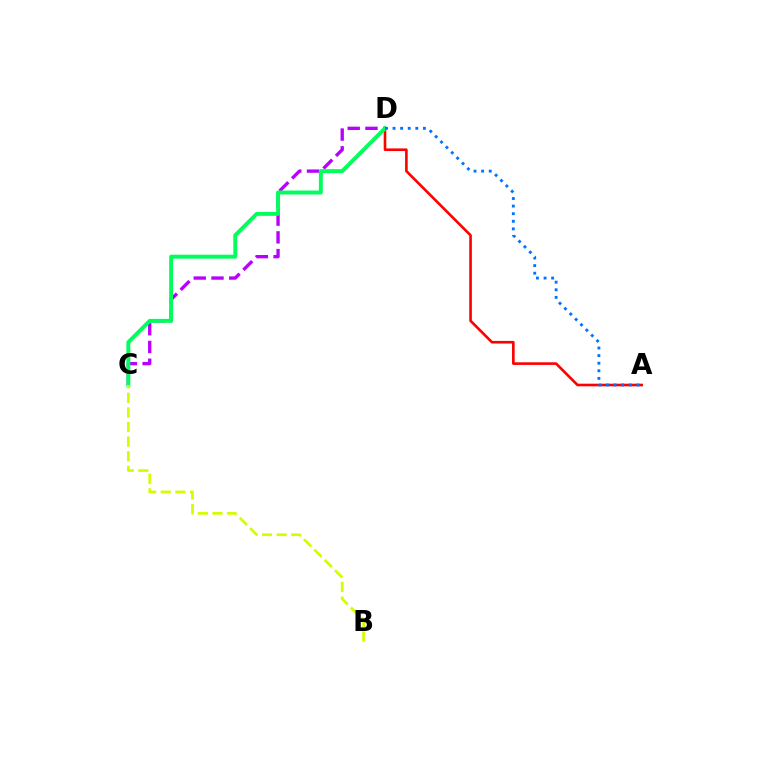{('C', 'D'): [{'color': '#b900ff', 'line_style': 'dashed', 'thickness': 2.41}, {'color': '#00ff5c', 'line_style': 'solid', 'thickness': 2.83}], ('A', 'D'): [{'color': '#ff0000', 'line_style': 'solid', 'thickness': 1.89}, {'color': '#0074ff', 'line_style': 'dotted', 'thickness': 2.06}], ('B', 'C'): [{'color': '#d1ff00', 'line_style': 'dashed', 'thickness': 1.99}]}